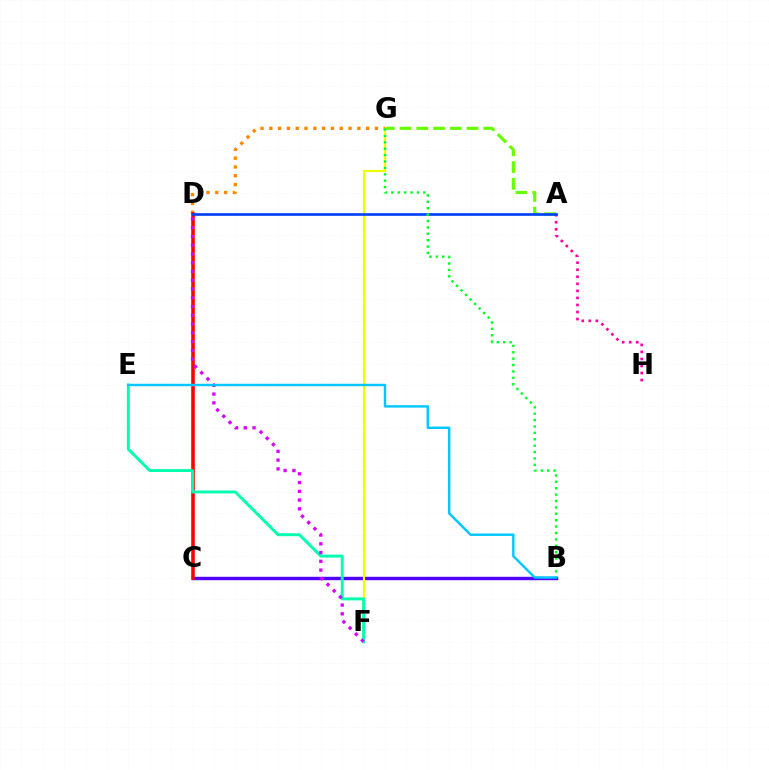{('A', 'G'): [{'color': '#66ff00', 'line_style': 'dashed', 'thickness': 2.28}], ('B', 'C'): [{'color': '#4f00ff', 'line_style': 'solid', 'thickness': 2.44}], ('A', 'H'): [{'color': '#ff00a0', 'line_style': 'dotted', 'thickness': 1.91}], ('F', 'G'): [{'color': '#eeff00', 'line_style': 'solid', 'thickness': 1.59}], ('D', 'G'): [{'color': '#ff8800', 'line_style': 'dotted', 'thickness': 2.39}], ('C', 'D'): [{'color': '#ff0000', 'line_style': 'solid', 'thickness': 2.58}], ('A', 'D'): [{'color': '#003fff', 'line_style': 'solid', 'thickness': 1.92}], ('E', 'F'): [{'color': '#00ffaf', 'line_style': 'solid', 'thickness': 2.12}], ('B', 'G'): [{'color': '#00ff27', 'line_style': 'dotted', 'thickness': 1.74}], ('D', 'F'): [{'color': '#d600ff', 'line_style': 'dotted', 'thickness': 2.38}], ('B', 'E'): [{'color': '#00c7ff', 'line_style': 'solid', 'thickness': 1.75}]}